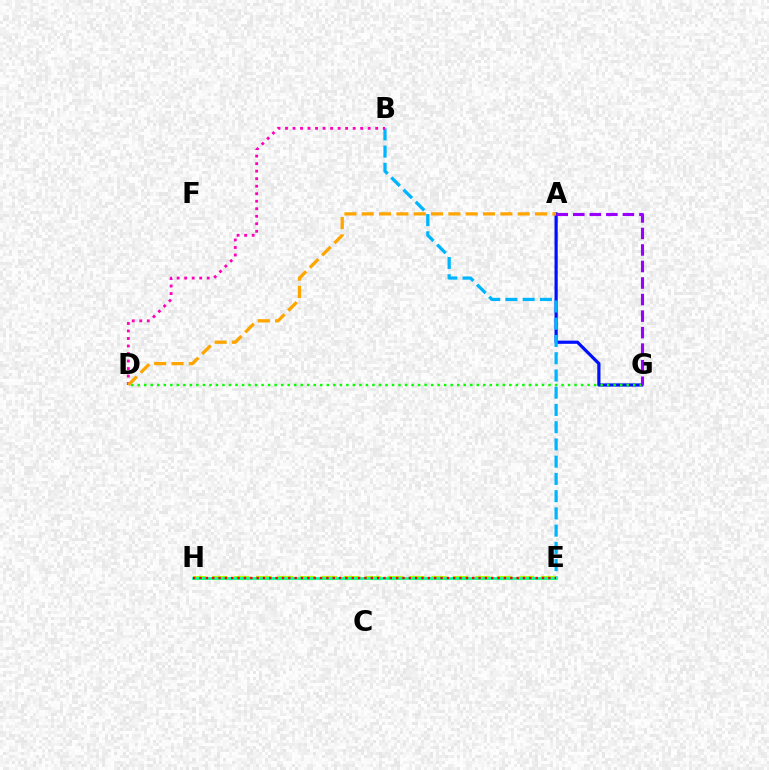{('A', 'G'): [{'color': '#0010ff', 'line_style': 'solid', 'thickness': 2.31}, {'color': '#9b00ff', 'line_style': 'dashed', 'thickness': 2.25}], ('D', 'G'): [{'color': '#08ff00', 'line_style': 'dotted', 'thickness': 1.77}], ('B', 'E'): [{'color': '#00b5ff', 'line_style': 'dashed', 'thickness': 2.34}], ('E', 'H'): [{'color': '#b3ff00', 'line_style': 'dashed', 'thickness': 2.97}, {'color': '#00ff9d', 'line_style': 'solid', 'thickness': 2.0}, {'color': '#ff0000', 'line_style': 'dotted', 'thickness': 1.72}], ('B', 'D'): [{'color': '#ff00bd', 'line_style': 'dotted', 'thickness': 2.04}], ('A', 'D'): [{'color': '#ffa500', 'line_style': 'dashed', 'thickness': 2.35}]}